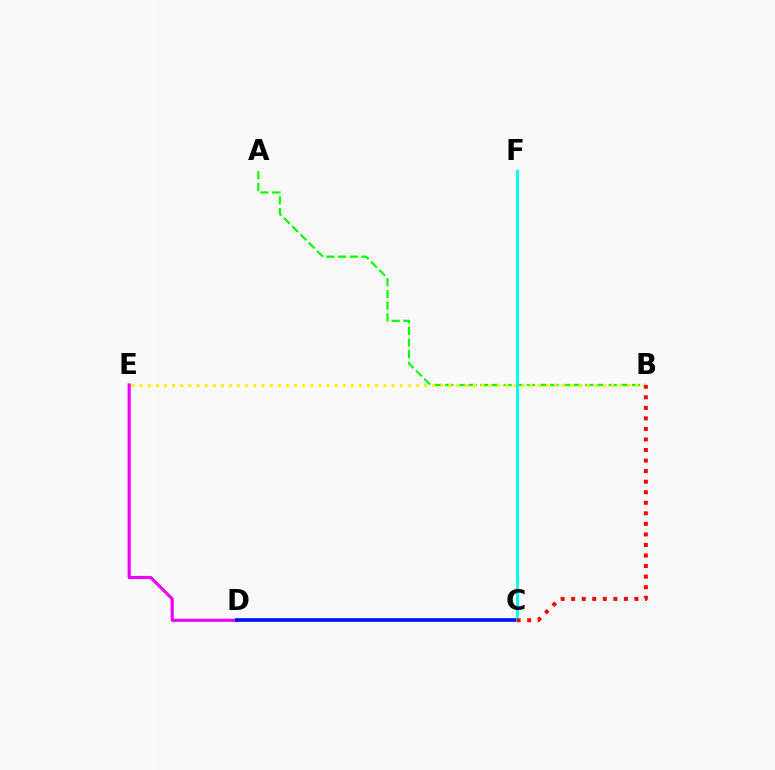{('D', 'E'): [{'color': '#ee00ff', 'line_style': 'solid', 'thickness': 2.27}], ('C', 'D'): [{'color': '#0010ff', 'line_style': 'solid', 'thickness': 2.64}], ('A', 'B'): [{'color': '#08ff00', 'line_style': 'dashed', 'thickness': 1.59}], ('B', 'E'): [{'color': '#fcf500', 'line_style': 'dotted', 'thickness': 2.21}], ('C', 'F'): [{'color': '#00fff6', 'line_style': 'solid', 'thickness': 2.14}], ('B', 'C'): [{'color': '#ff0000', 'line_style': 'dotted', 'thickness': 2.87}]}